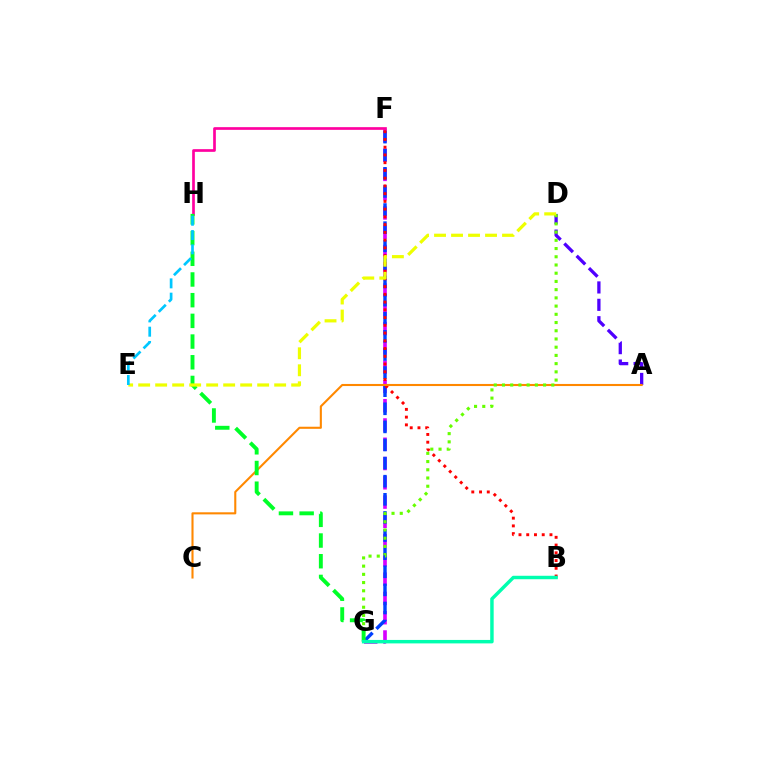{('F', 'G'): [{'color': '#d600ff', 'line_style': 'dashed', 'thickness': 2.62}, {'color': '#003fff', 'line_style': 'dashed', 'thickness': 2.46}], ('A', 'D'): [{'color': '#4f00ff', 'line_style': 'dashed', 'thickness': 2.36}], ('B', 'F'): [{'color': '#ff0000', 'line_style': 'dotted', 'thickness': 2.1}], ('A', 'C'): [{'color': '#ff8800', 'line_style': 'solid', 'thickness': 1.5}], ('D', 'G'): [{'color': '#66ff00', 'line_style': 'dotted', 'thickness': 2.23}], ('F', 'H'): [{'color': '#ff00a0', 'line_style': 'solid', 'thickness': 1.93}], ('G', 'H'): [{'color': '#00ff27', 'line_style': 'dashed', 'thickness': 2.81}], ('D', 'E'): [{'color': '#eeff00', 'line_style': 'dashed', 'thickness': 2.31}], ('E', 'H'): [{'color': '#00c7ff', 'line_style': 'dashed', 'thickness': 1.94}], ('B', 'G'): [{'color': '#00ffaf', 'line_style': 'solid', 'thickness': 2.49}]}